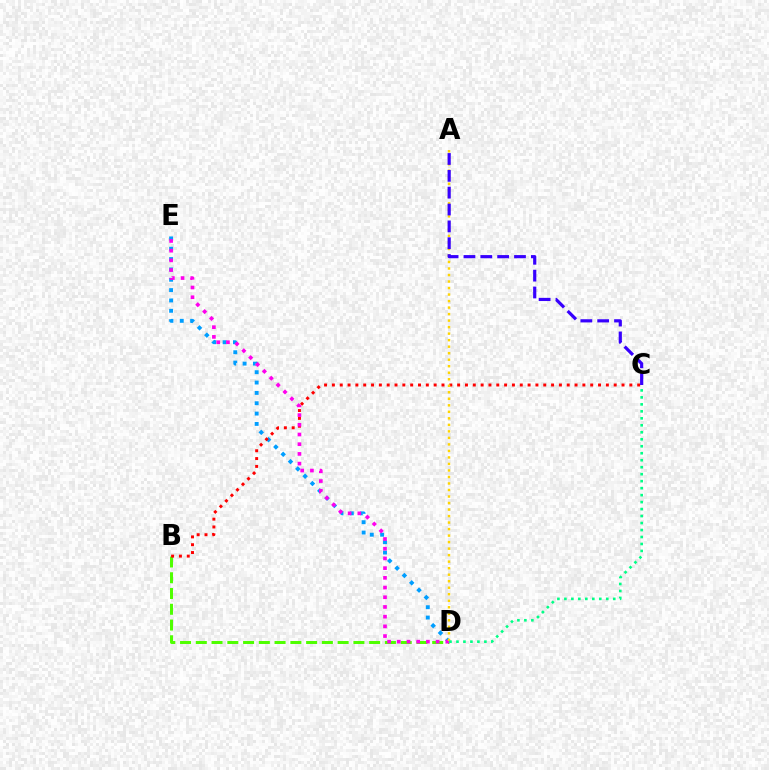{('D', 'E'): [{'color': '#009eff', 'line_style': 'dotted', 'thickness': 2.81}, {'color': '#ff00ed', 'line_style': 'dotted', 'thickness': 2.64}], ('B', 'D'): [{'color': '#4fff00', 'line_style': 'dashed', 'thickness': 2.14}], ('B', 'C'): [{'color': '#ff0000', 'line_style': 'dotted', 'thickness': 2.13}], ('A', 'D'): [{'color': '#ffd500', 'line_style': 'dotted', 'thickness': 1.77}], ('A', 'C'): [{'color': '#3700ff', 'line_style': 'dashed', 'thickness': 2.29}], ('C', 'D'): [{'color': '#00ff86', 'line_style': 'dotted', 'thickness': 1.9}]}